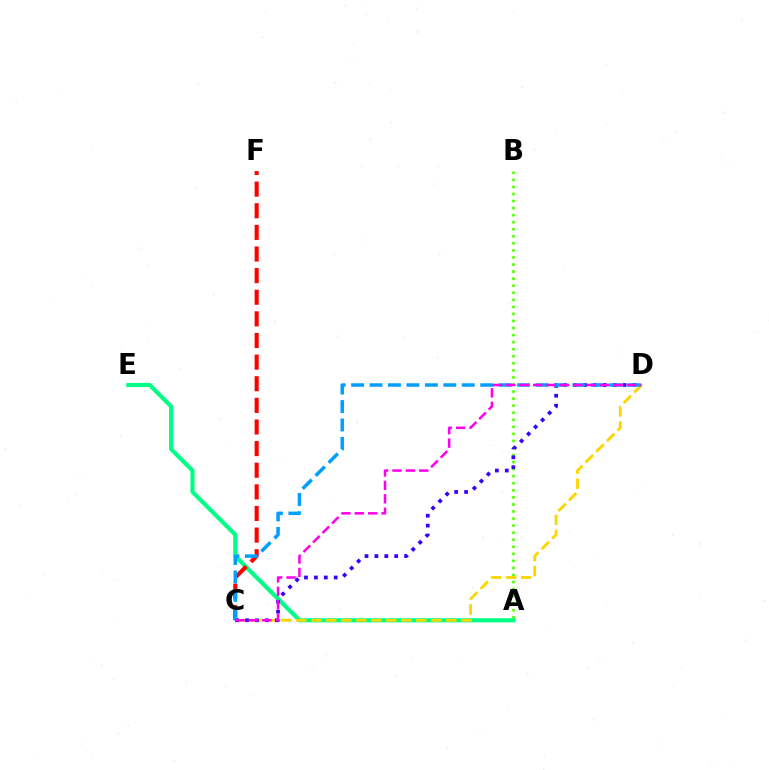{('A', 'B'): [{'color': '#4fff00', 'line_style': 'dotted', 'thickness': 1.92}], ('A', 'E'): [{'color': '#00ff86', 'line_style': 'solid', 'thickness': 2.99}], ('C', 'F'): [{'color': '#ff0000', 'line_style': 'dashed', 'thickness': 2.94}], ('C', 'D'): [{'color': '#ffd500', 'line_style': 'dashed', 'thickness': 2.04}, {'color': '#3700ff', 'line_style': 'dotted', 'thickness': 2.69}, {'color': '#009eff', 'line_style': 'dashed', 'thickness': 2.51}, {'color': '#ff00ed', 'line_style': 'dashed', 'thickness': 1.82}]}